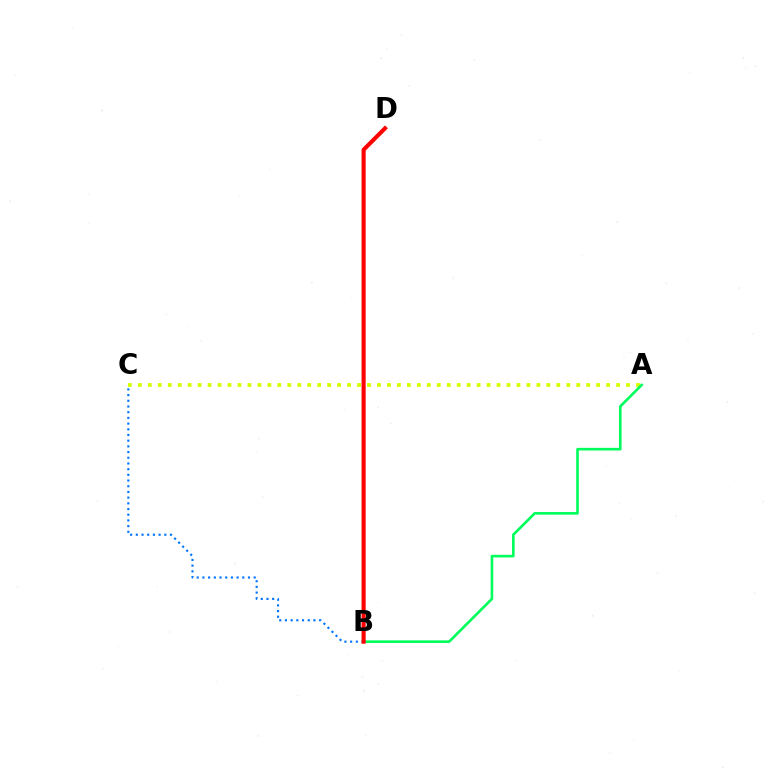{('A', 'C'): [{'color': '#d1ff00', 'line_style': 'dotted', 'thickness': 2.71}], ('A', 'B'): [{'color': '#00ff5c', 'line_style': 'solid', 'thickness': 1.89}], ('B', 'D'): [{'color': '#b900ff', 'line_style': 'dashed', 'thickness': 1.69}, {'color': '#ff0000', 'line_style': 'solid', 'thickness': 2.94}], ('B', 'C'): [{'color': '#0074ff', 'line_style': 'dotted', 'thickness': 1.55}]}